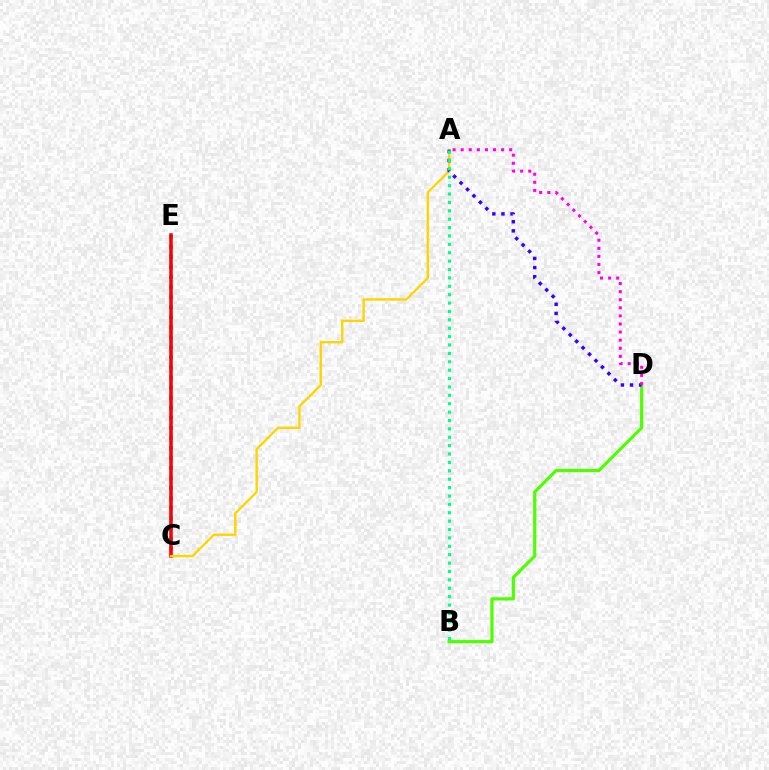{('C', 'E'): [{'color': '#009eff', 'line_style': 'dotted', 'thickness': 2.73}, {'color': '#ff0000', 'line_style': 'solid', 'thickness': 2.55}], ('B', 'D'): [{'color': '#4fff00', 'line_style': 'solid', 'thickness': 2.31}], ('A', 'C'): [{'color': '#ffd500', 'line_style': 'solid', 'thickness': 1.71}], ('A', 'D'): [{'color': '#3700ff', 'line_style': 'dotted', 'thickness': 2.48}, {'color': '#ff00ed', 'line_style': 'dotted', 'thickness': 2.2}], ('A', 'B'): [{'color': '#00ff86', 'line_style': 'dotted', 'thickness': 2.28}]}